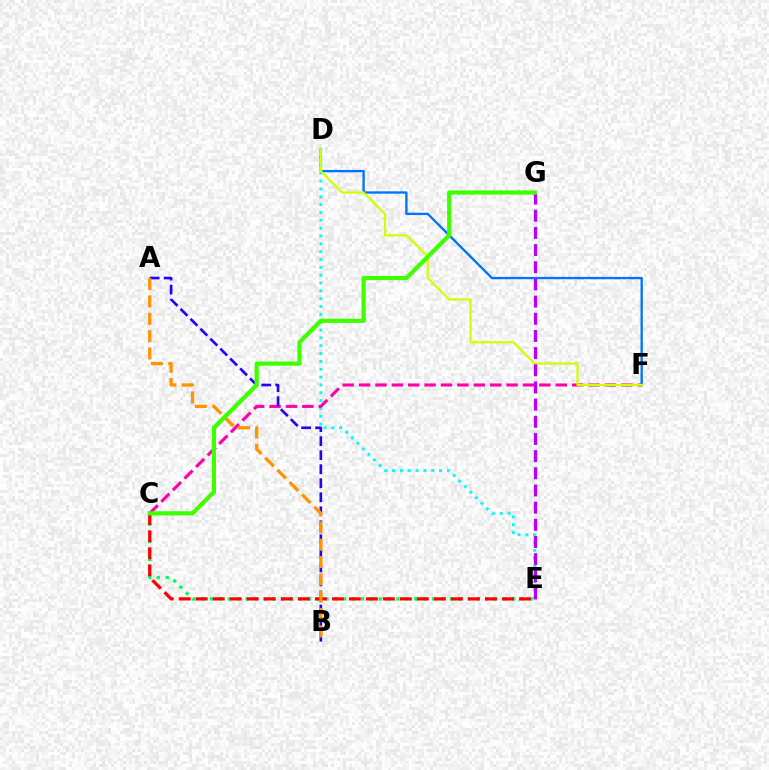{('C', 'E'): [{'color': '#00ff5c', 'line_style': 'dotted', 'thickness': 2.41}, {'color': '#ff0000', 'line_style': 'dashed', 'thickness': 2.31}], ('D', 'E'): [{'color': '#00fff6', 'line_style': 'dotted', 'thickness': 2.13}], ('C', 'F'): [{'color': '#ff00ac', 'line_style': 'dashed', 'thickness': 2.23}], ('A', 'B'): [{'color': '#2500ff', 'line_style': 'dashed', 'thickness': 1.91}, {'color': '#ff9400', 'line_style': 'dashed', 'thickness': 2.36}], ('D', 'F'): [{'color': '#0074ff', 'line_style': 'solid', 'thickness': 1.68}, {'color': '#d1ff00', 'line_style': 'solid', 'thickness': 1.59}], ('E', 'G'): [{'color': '#b900ff', 'line_style': 'dashed', 'thickness': 2.33}], ('C', 'G'): [{'color': '#3dff00', 'line_style': 'solid', 'thickness': 2.99}]}